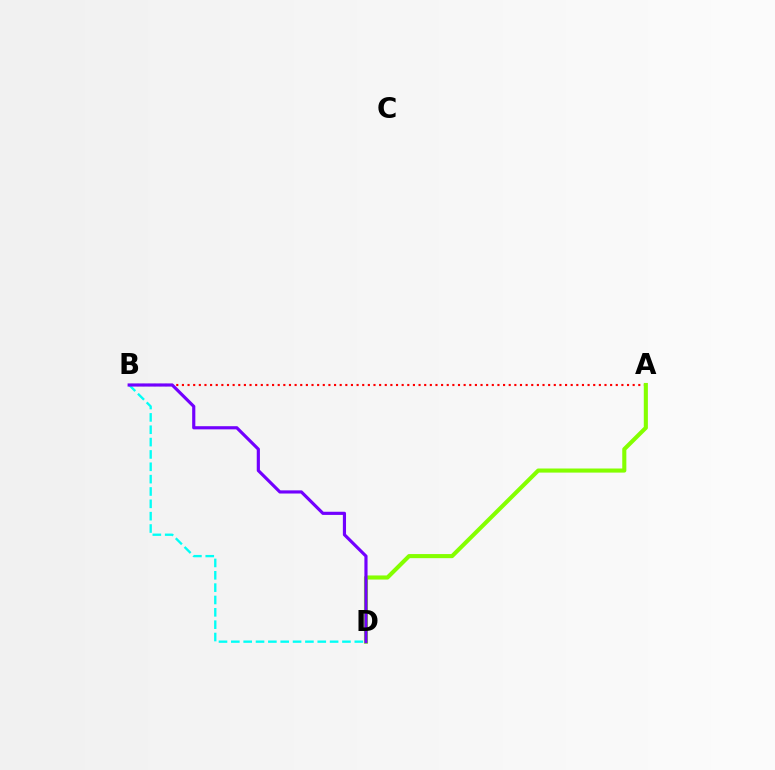{('A', 'B'): [{'color': '#ff0000', 'line_style': 'dotted', 'thickness': 1.53}], ('A', 'D'): [{'color': '#84ff00', 'line_style': 'solid', 'thickness': 2.95}], ('B', 'D'): [{'color': '#00fff6', 'line_style': 'dashed', 'thickness': 1.68}, {'color': '#7200ff', 'line_style': 'solid', 'thickness': 2.27}]}